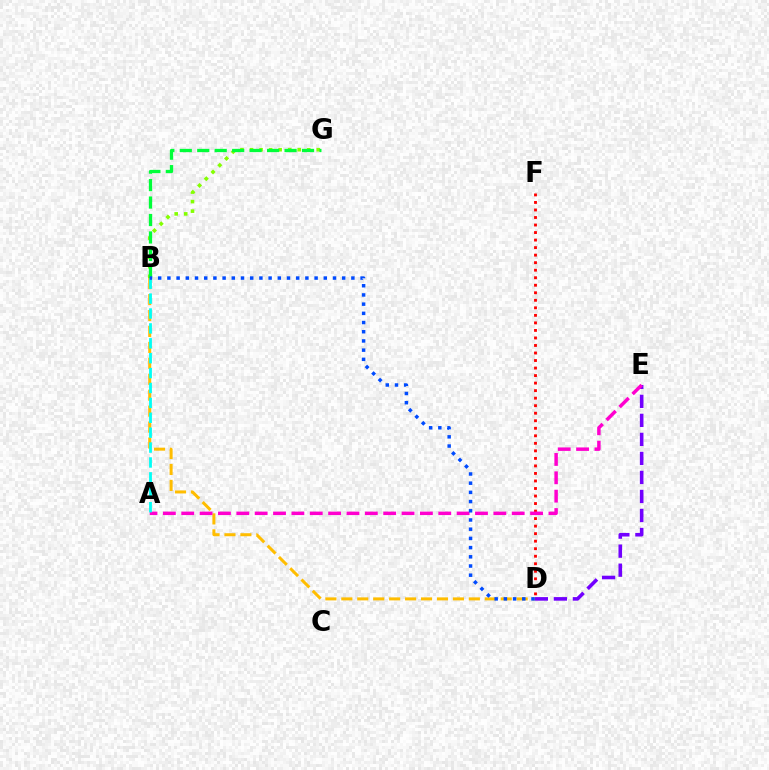{('B', 'D'): [{'color': '#ffbd00', 'line_style': 'dashed', 'thickness': 2.17}, {'color': '#004bff', 'line_style': 'dotted', 'thickness': 2.5}], ('B', 'G'): [{'color': '#84ff00', 'line_style': 'dotted', 'thickness': 2.59}, {'color': '#00ff39', 'line_style': 'dashed', 'thickness': 2.37}], ('D', 'E'): [{'color': '#7200ff', 'line_style': 'dashed', 'thickness': 2.58}], ('D', 'F'): [{'color': '#ff0000', 'line_style': 'dotted', 'thickness': 2.05}], ('A', 'E'): [{'color': '#ff00cf', 'line_style': 'dashed', 'thickness': 2.49}], ('A', 'B'): [{'color': '#00fff6', 'line_style': 'dashed', 'thickness': 2.02}]}